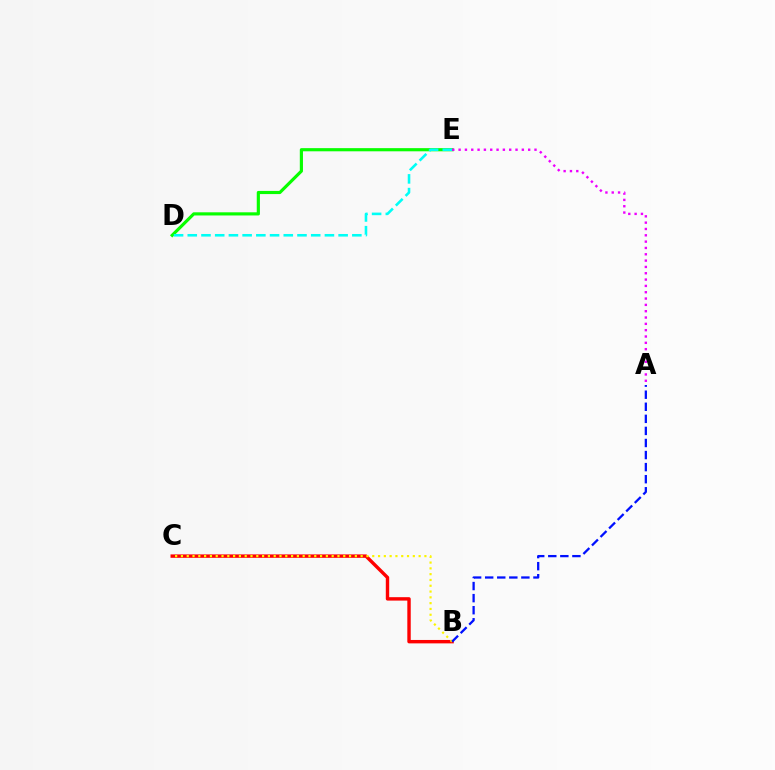{('B', 'C'): [{'color': '#ff0000', 'line_style': 'solid', 'thickness': 2.45}, {'color': '#fcf500', 'line_style': 'dotted', 'thickness': 1.58}], ('D', 'E'): [{'color': '#08ff00', 'line_style': 'solid', 'thickness': 2.27}, {'color': '#00fff6', 'line_style': 'dashed', 'thickness': 1.86}], ('A', 'B'): [{'color': '#0010ff', 'line_style': 'dashed', 'thickness': 1.64}], ('A', 'E'): [{'color': '#ee00ff', 'line_style': 'dotted', 'thickness': 1.72}]}